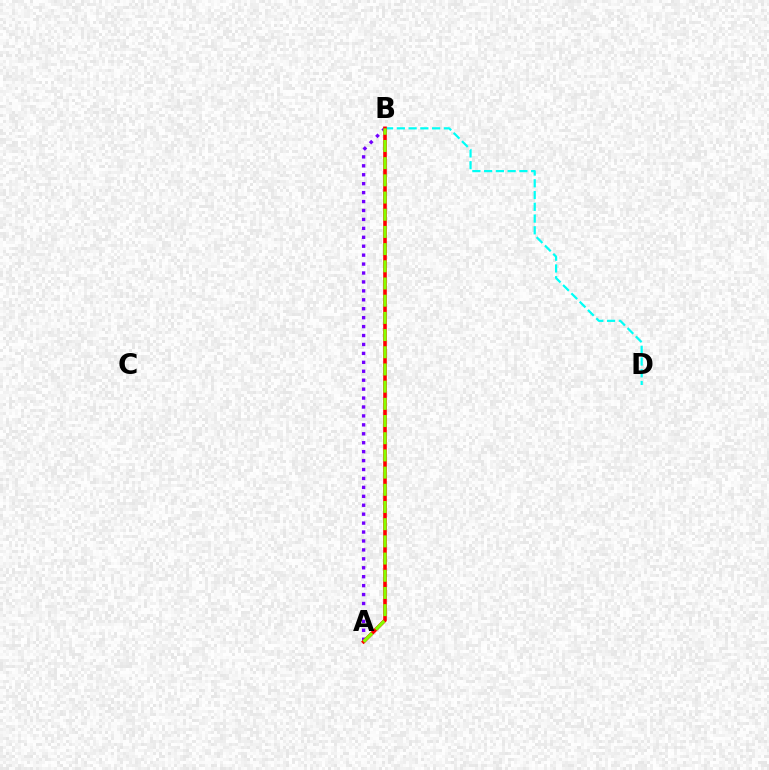{('B', 'D'): [{'color': '#00fff6', 'line_style': 'dashed', 'thickness': 1.6}], ('A', 'B'): [{'color': '#7200ff', 'line_style': 'dotted', 'thickness': 2.43}, {'color': '#ff0000', 'line_style': 'solid', 'thickness': 2.59}, {'color': '#84ff00', 'line_style': 'dashed', 'thickness': 2.34}]}